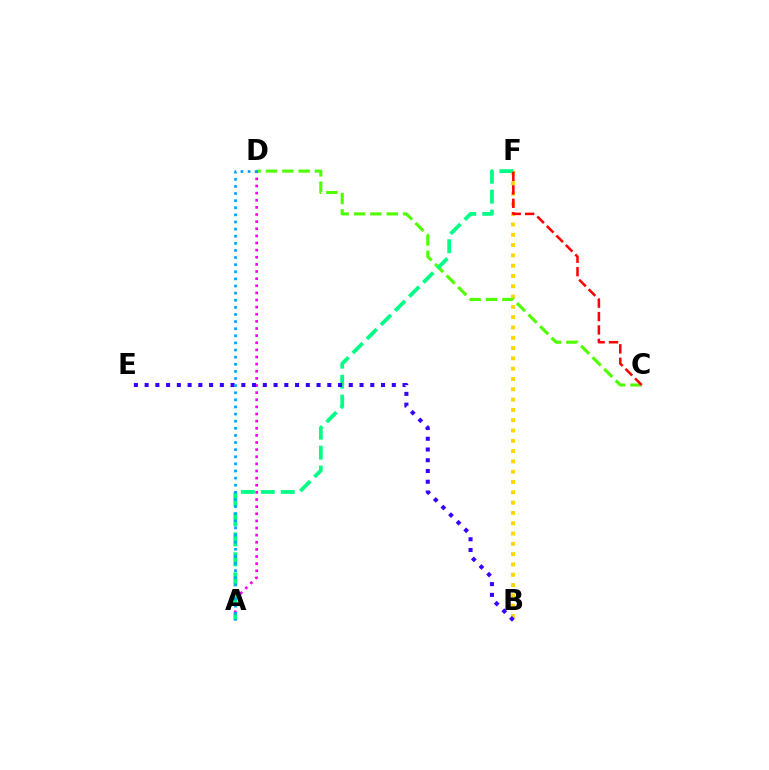{('B', 'F'): [{'color': '#ffd500', 'line_style': 'dotted', 'thickness': 2.8}], ('C', 'D'): [{'color': '#4fff00', 'line_style': 'dashed', 'thickness': 2.22}], ('A', 'D'): [{'color': '#ff00ed', 'line_style': 'dotted', 'thickness': 1.94}, {'color': '#009eff', 'line_style': 'dotted', 'thickness': 1.93}], ('A', 'F'): [{'color': '#00ff86', 'line_style': 'dashed', 'thickness': 2.71}], ('C', 'F'): [{'color': '#ff0000', 'line_style': 'dashed', 'thickness': 1.82}], ('B', 'E'): [{'color': '#3700ff', 'line_style': 'dotted', 'thickness': 2.92}]}